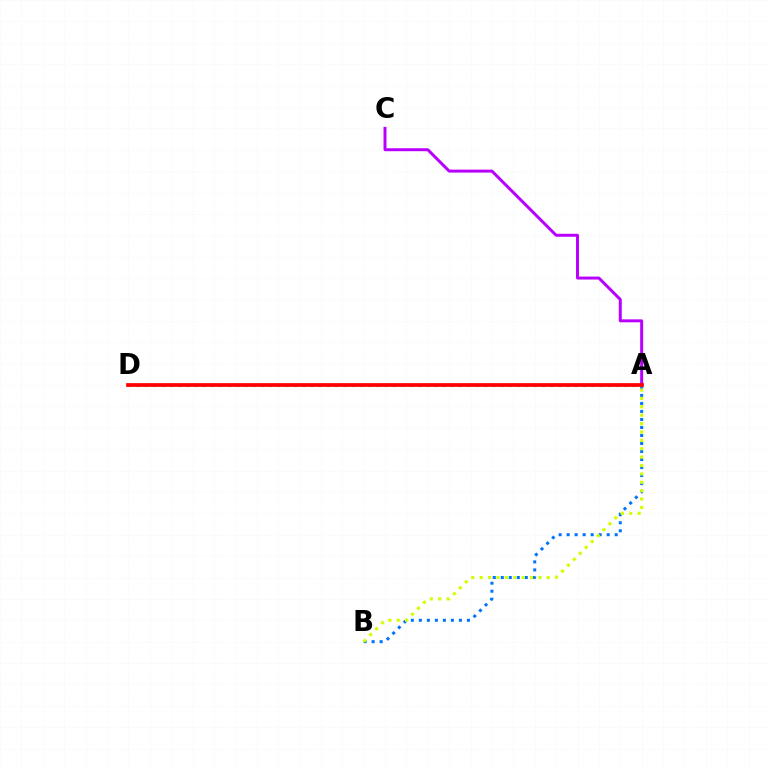{('A', 'C'): [{'color': '#b900ff', 'line_style': 'solid', 'thickness': 2.14}], ('A', 'B'): [{'color': '#0074ff', 'line_style': 'dotted', 'thickness': 2.18}, {'color': '#d1ff00', 'line_style': 'dotted', 'thickness': 2.28}], ('A', 'D'): [{'color': '#00ff5c', 'line_style': 'dotted', 'thickness': 2.25}, {'color': '#ff0000', 'line_style': 'solid', 'thickness': 2.69}]}